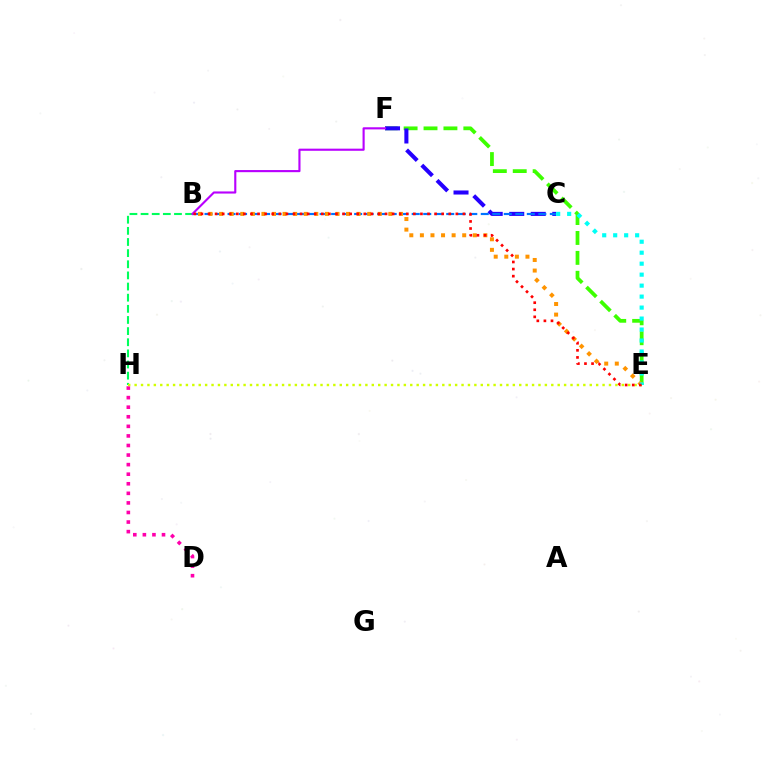{('D', 'H'): [{'color': '#ff00ac', 'line_style': 'dotted', 'thickness': 2.6}], ('B', 'H'): [{'color': '#00ff5c', 'line_style': 'dashed', 'thickness': 1.51}], ('E', 'F'): [{'color': '#3dff00', 'line_style': 'dashed', 'thickness': 2.7}], ('E', 'H'): [{'color': '#d1ff00', 'line_style': 'dotted', 'thickness': 1.74}], ('C', 'F'): [{'color': '#2500ff', 'line_style': 'dashed', 'thickness': 2.92}], ('B', 'C'): [{'color': '#0074ff', 'line_style': 'dashed', 'thickness': 1.56}], ('B', 'F'): [{'color': '#b900ff', 'line_style': 'solid', 'thickness': 1.53}], ('B', 'E'): [{'color': '#ff9400', 'line_style': 'dotted', 'thickness': 2.87}, {'color': '#ff0000', 'line_style': 'dotted', 'thickness': 1.92}], ('C', 'E'): [{'color': '#00fff6', 'line_style': 'dotted', 'thickness': 2.98}]}